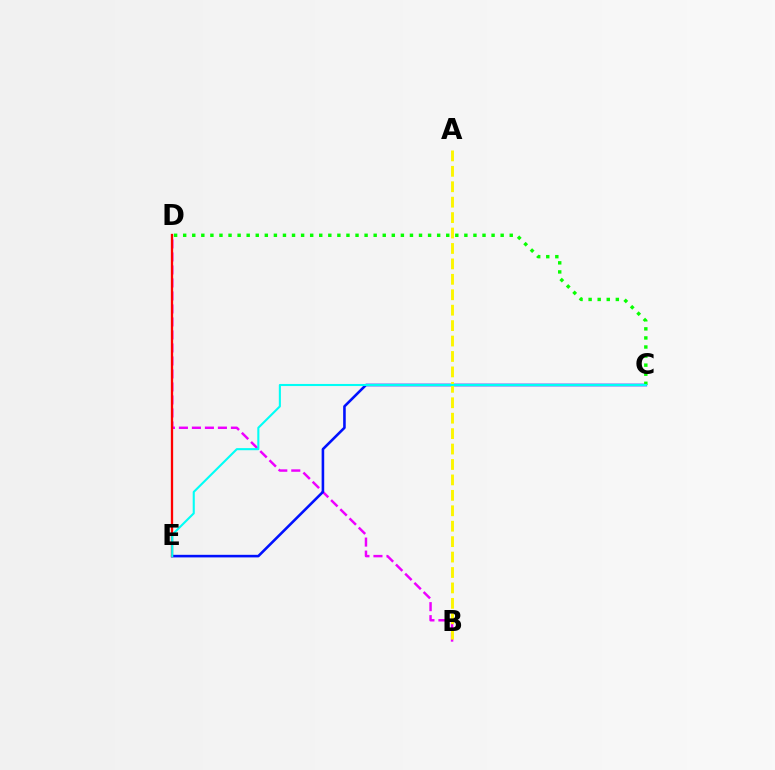{('B', 'D'): [{'color': '#ee00ff', 'line_style': 'dashed', 'thickness': 1.77}], ('C', 'E'): [{'color': '#0010ff', 'line_style': 'solid', 'thickness': 1.86}, {'color': '#00fff6', 'line_style': 'solid', 'thickness': 1.51}], ('D', 'E'): [{'color': '#ff0000', 'line_style': 'solid', 'thickness': 1.65}], ('C', 'D'): [{'color': '#08ff00', 'line_style': 'dotted', 'thickness': 2.46}], ('A', 'B'): [{'color': '#fcf500', 'line_style': 'dashed', 'thickness': 2.1}]}